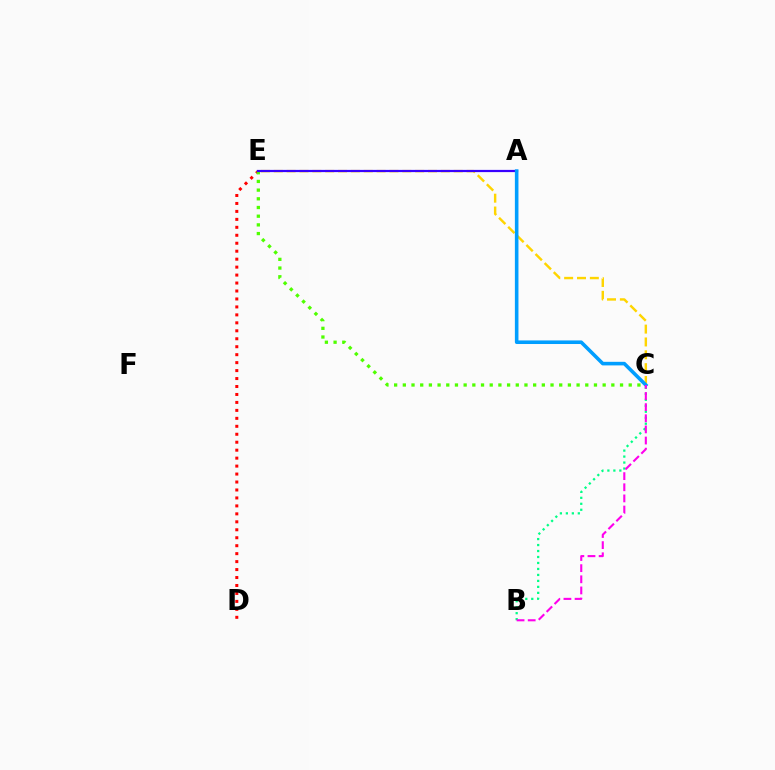{('C', 'E'): [{'color': '#ffd500', 'line_style': 'dashed', 'thickness': 1.75}, {'color': '#4fff00', 'line_style': 'dotted', 'thickness': 2.36}], ('D', 'E'): [{'color': '#ff0000', 'line_style': 'dotted', 'thickness': 2.16}], ('A', 'E'): [{'color': '#3700ff', 'line_style': 'solid', 'thickness': 1.6}], ('B', 'C'): [{'color': '#00ff86', 'line_style': 'dotted', 'thickness': 1.62}, {'color': '#ff00ed', 'line_style': 'dashed', 'thickness': 1.51}], ('A', 'C'): [{'color': '#009eff', 'line_style': 'solid', 'thickness': 2.58}]}